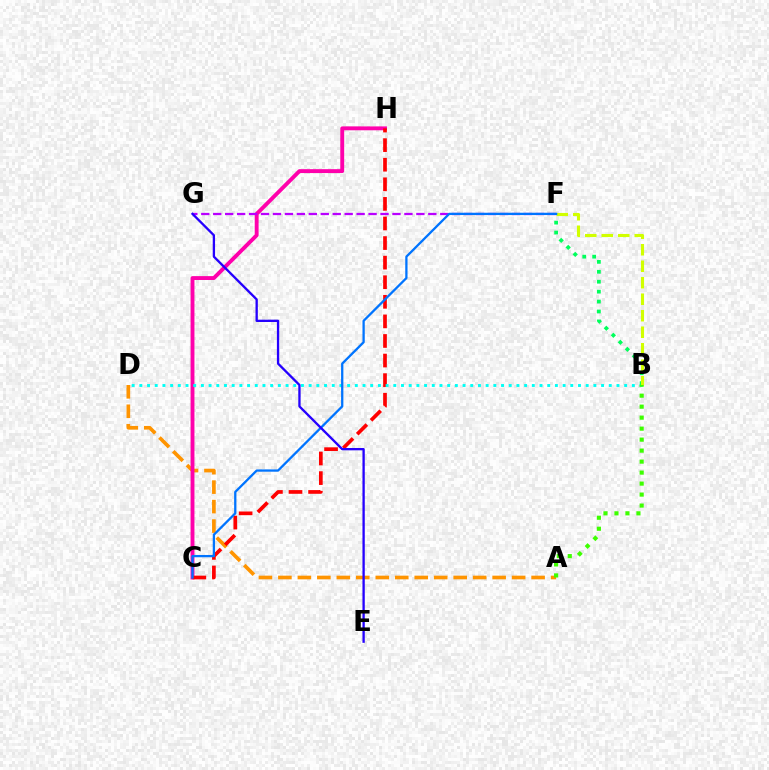{('A', 'D'): [{'color': '#ff9400', 'line_style': 'dashed', 'thickness': 2.65}], ('C', 'H'): [{'color': '#ff00ac', 'line_style': 'solid', 'thickness': 2.8}, {'color': '#ff0000', 'line_style': 'dashed', 'thickness': 2.66}], ('F', 'G'): [{'color': '#b900ff', 'line_style': 'dashed', 'thickness': 1.62}], ('B', 'D'): [{'color': '#00fff6', 'line_style': 'dotted', 'thickness': 2.09}], ('B', 'F'): [{'color': '#00ff5c', 'line_style': 'dotted', 'thickness': 2.7}, {'color': '#d1ff00', 'line_style': 'dashed', 'thickness': 2.24}], ('C', 'F'): [{'color': '#0074ff', 'line_style': 'solid', 'thickness': 1.65}], ('E', 'G'): [{'color': '#2500ff', 'line_style': 'solid', 'thickness': 1.67}], ('A', 'B'): [{'color': '#3dff00', 'line_style': 'dotted', 'thickness': 2.99}]}